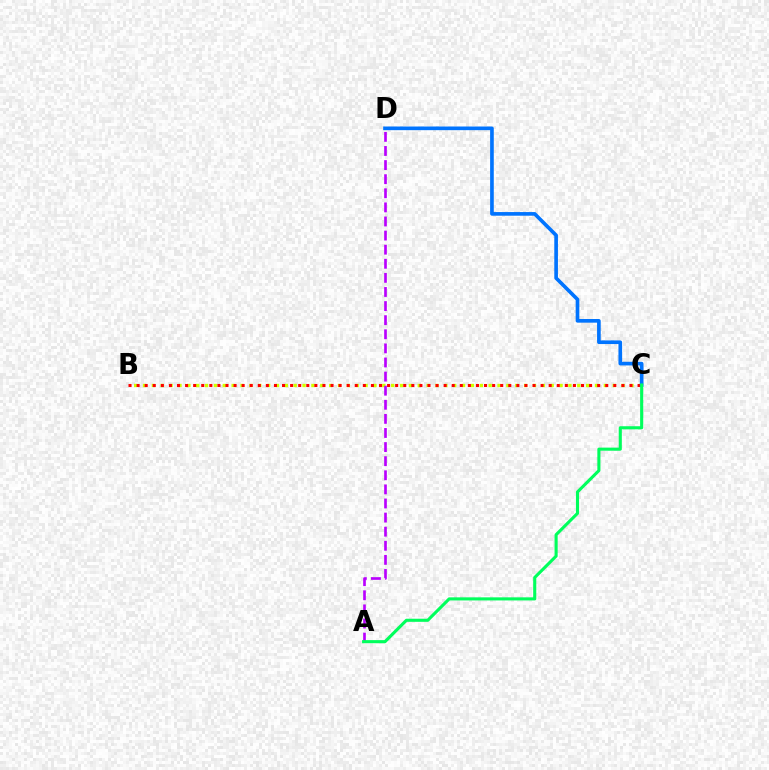{('B', 'C'): [{'color': '#d1ff00', 'line_style': 'dotted', 'thickness': 2.41}, {'color': '#ff0000', 'line_style': 'dotted', 'thickness': 2.2}], ('C', 'D'): [{'color': '#0074ff', 'line_style': 'solid', 'thickness': 2.63}], ('A', 'D'): [{'color': '#b900ff', 'line_style': 'dashed', 'thickness': 1.92}], ('A', 'C'): [{'color': '#00ff5c', 'line_style': 'solid', 'thickness': 2.23}]}